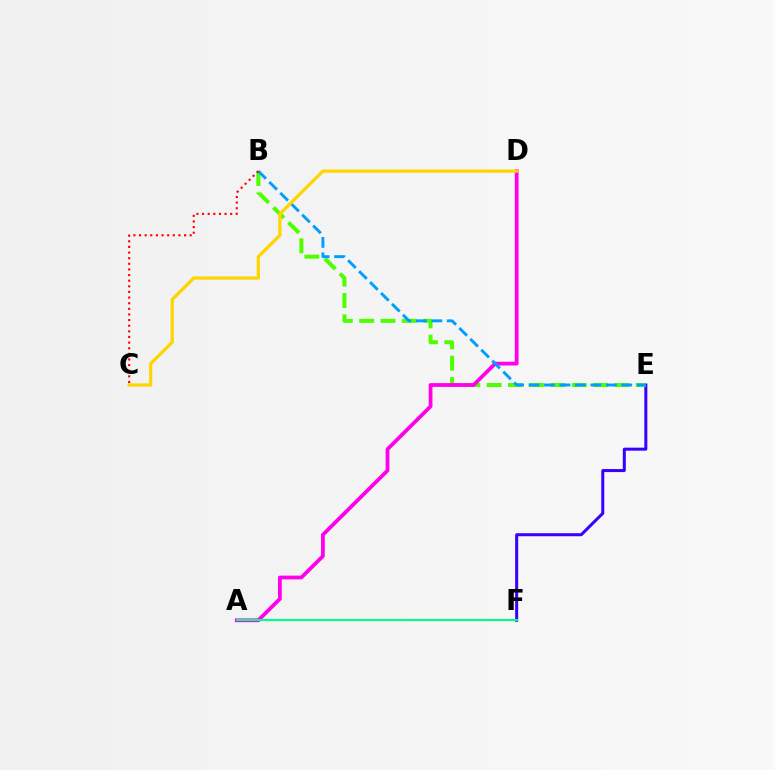{('E', 'F'): [{'color': '#3700ff', 'line_style': 'solid', 'thickness': 2.17}], ('B', 'E'): [{'color': '#4fff00', 'line_style': 'dashed', 'thickness': 2.89}, {'color': '#009eff', 'line_style': 'dashed', 'thickness': 2.1}], ('A', 'D'): [{'color': '#ff00ed', 'line_style': 'solid', 'thickness': 2.72}], ('C', 'D'): [{'color': '#ffd500', 'line_style': 'solid', 'thickness': 2.34}], ('A', 'F'): [{'color': '#00ff86', 'line_style': 'solid', 'thickness': 1.53}], ('B', 'C'): [{'color': '#ff0000', 'line_style': 'dotted', 'thickness': 1.53}]}